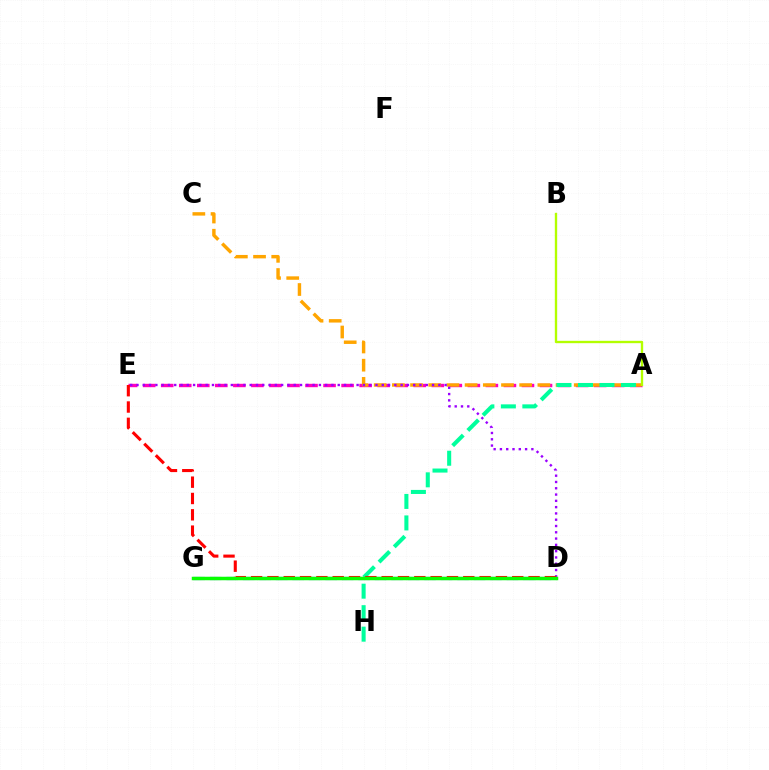{('D', 'G'): [{'color': '#00b5ff', 'line_style': 'dashed', 'thickness': 2.19}, {'color': '#0010ff', 'line_style': 'dashed', 'thickness': 2.24}, {'color': '#08ff00', 'line_style': 'solid', 'thickness': 2.5}], ('A', 'E'): [{'color': '#ff00bd', 'line_style': 'dashed', 'thickness': 2.45}], ('A', 'C'): [{'color': '#ffa500', 'line_style': 'dashed', 'thickness': 2.47}], ('D', 'E'): [{'color': '#9b00ff', 'line_style': 'dotted', 'thickness': 1.71}, {'color': '#ff0000', 'line_style': 'dashed', 'thickness': 2.22}], ('A', 'H'): [{'color': '#00ff9d', 'line_style': 'dashed', 'thickness': 2.92}], ('A', 'B'): [{'color': '#b3ff00', 'line_style': 'solid', 'thickness': 1.69}]}